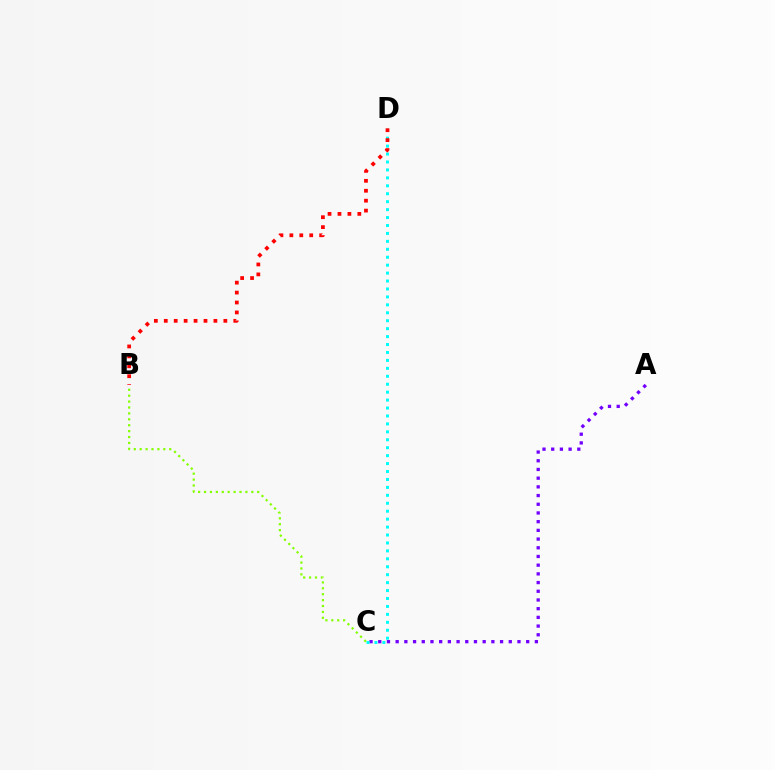{('A', 'C'): [{'color': '#7200ff', 'line_style': 'dotted', 'thickness': 2.36}], ('C', 'D'): [{'color': '#00fff6', 'line_style': 'dotted', 'thickness': 2.16}], ('B', 'C'): [{'color': '#84ff00', 'line_style': 'dotted', 'thickness': 1.61}], ('B', 'D'): [{'color': '#ff0000', 'line_style': 'dotted', 'thickness': 2.7}]}